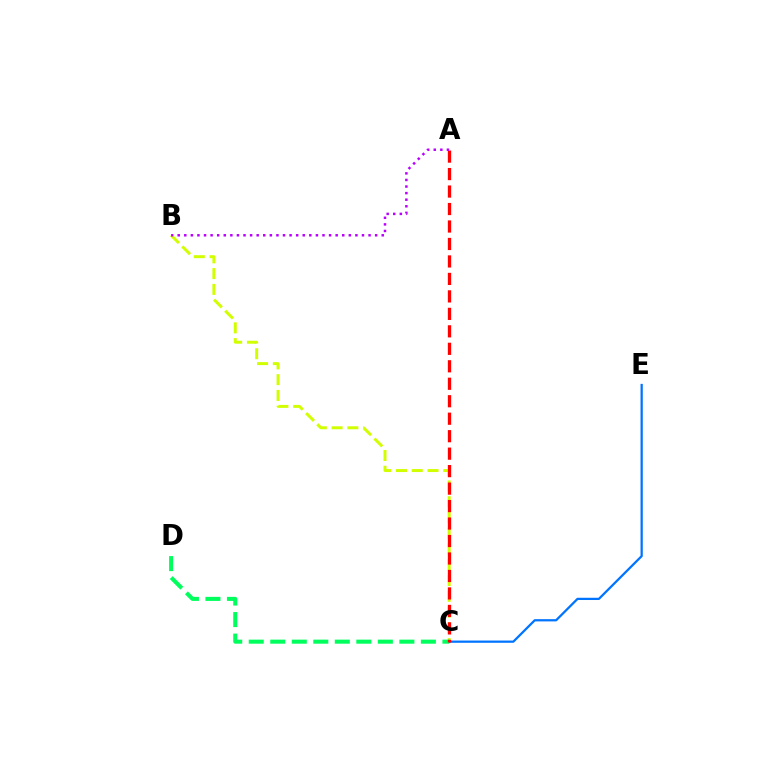{('B', 'C'): [{'color': '#d1ff00', 'line_style': 'dashed', 'thickness': 2.14}], ('C', 'E'): [{'color': '#0074ff', 'line_style': 'solid', 'thickness': 1.62}], ('C', 'D'): [{'color': '#00ff5c', 'line_style': 'dashed', 'thickness': 2.92}], ('A', 'C'): [{'color': '#ff0000', 'line_style': 'dashed', 'thickness': 2.37}], ('A', 'B'): [{'color': '#b900ff', 'line_style': 'dotted', 'thickness': 1.79}]}